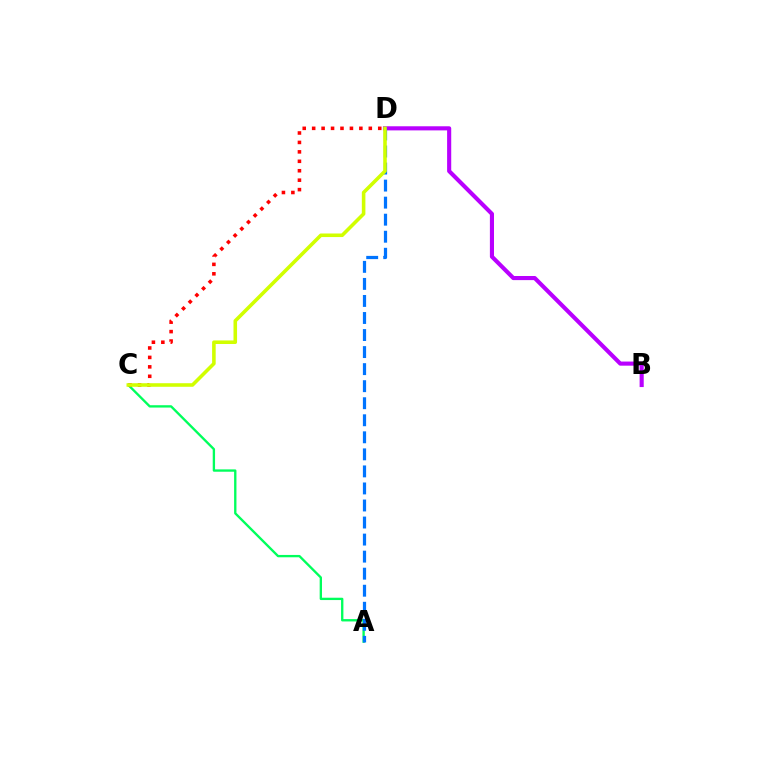{('A', 'C'): [{'color': '#00ff5c', 'line_style': 'solid', 'thickness': 1.69}], ('C', 'D'): [{'color': '#ff0000', 'line_style': 'dotted', 'thickness': 2.56}, {'color': '#d1ff00', 'line_style': 'solid', 'thickness': 2.57}], ('B', 'D'): [{'color': '#b900ff', 'line_style': 'solid', 'thickness': 2.96}], ('A', 'D'): [{'color': '#0074ff', 'line_style': 'dashed', 'thickness': 2.32}]}